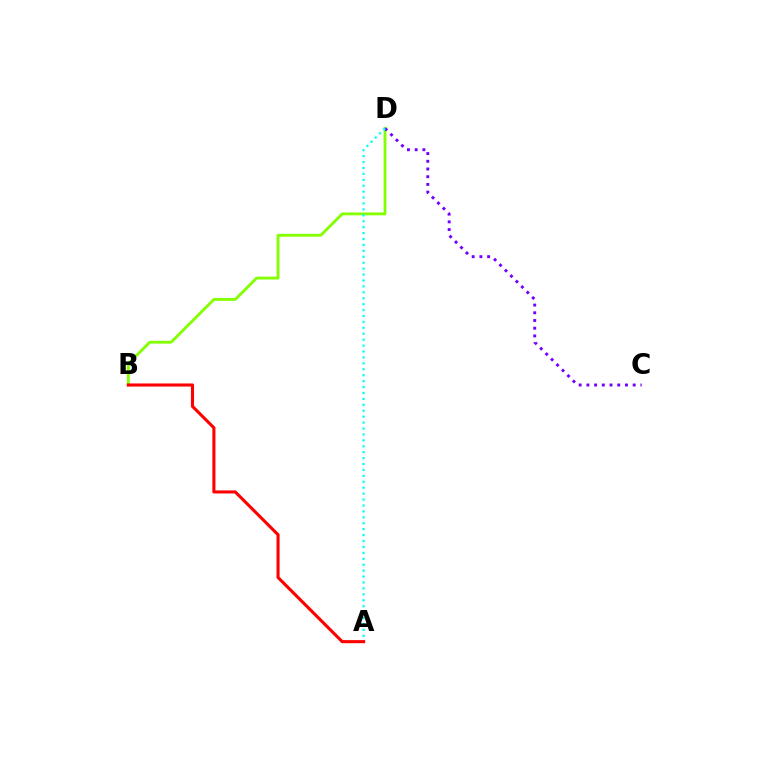{('B', 'D'): [{'color': '#84ff00', 'line_style': 'solid', 'thickness': 2.05}], ('C', 'D'): [{'color': '#7200ff', 'line_style': 'dotted', 'thickness': 2.1}], ('A', 'D'): [{'color': '#00fff6', 'line_style': 'dotted', 'thickness': 1.61}], ('A', 'B'): [{'color': '#ff0000', 'line_style': 'solid', 'thickness': 2.22}]}